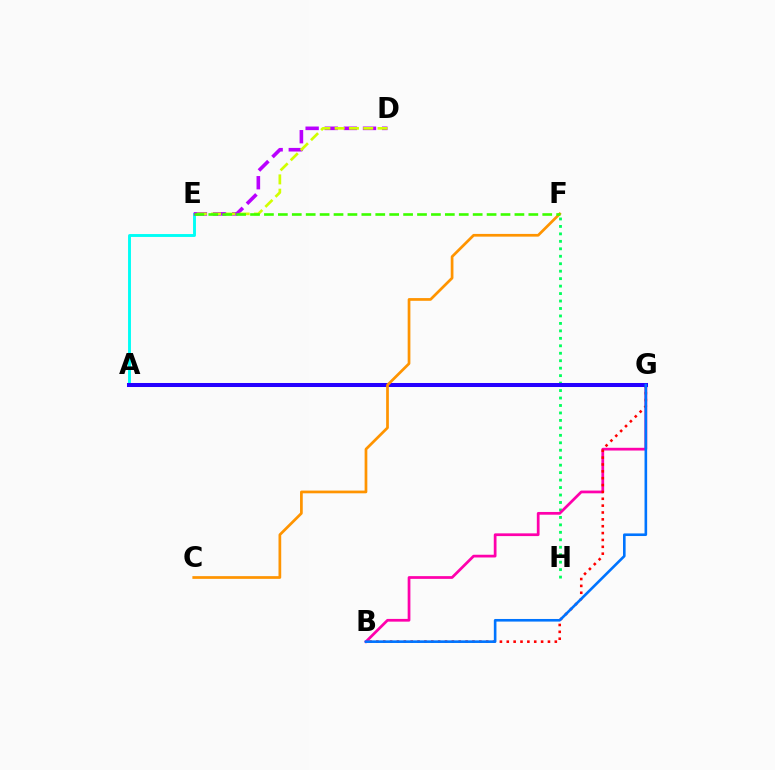{('F', 'H'): [{'color': '#00ff5c', 'line_style': 'dotted', 'thickness': 2.03}], ('A', 'E'): [{'color': '#00fff6', 'line_style': 'solid', 'thickness': 2.09}], ('B', 'G'): [{'color': '#ff00ac', 'line_style': 'solid', 'thickness': 1.97}, {'color': '#ff0000', 'line_style': 'dotted', 'thickness': 1.86}, {'color': '#0074ff', 'line_style': 'solid', 'thickness': 1.88}], ('D', 'E'): [{'color': '#b900ff', 'line_style': 'dashed', 'thickness': 2.6}, {'color': '#d1ff00', 'line_style': 'dashed', 'thickness': 1.94}], ('A', 'G'): [{'color': '#2500ff', 'line_style': 'solid', 'thickness': 2.9}], ('C', 'F'): [{'color': '#ff9400', 'line_style': 'solid', 'thickness': 1.96}], ('E', 'F'): [{'color': '#3dff00', 'line_style': 'dashed', 'thickness': 1.89}]}